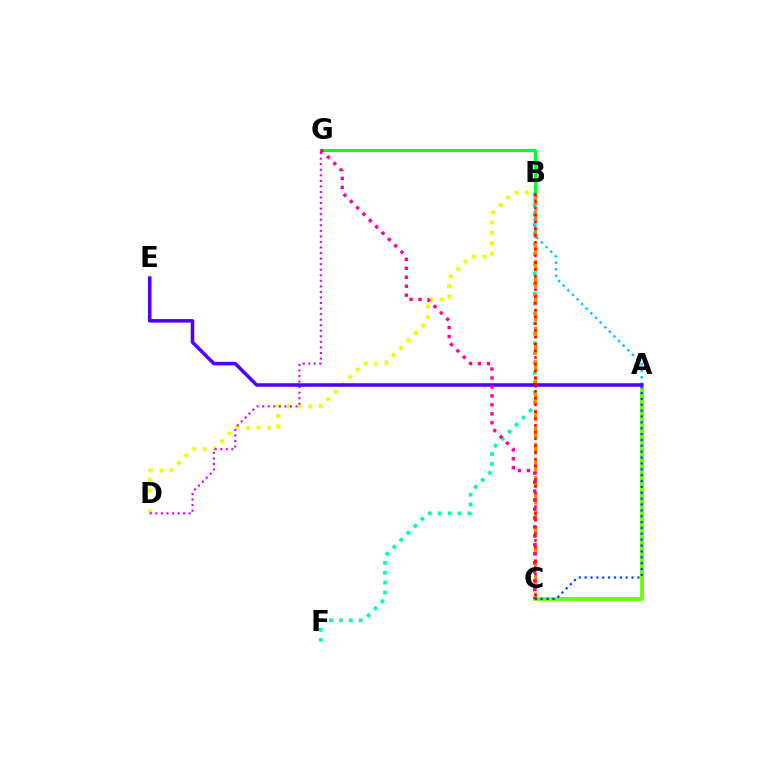{('B', 'F'): [{'color': '#00ffaf', 'line_style': 'dotted', 'thickness': 2.69}], ('B', 'D'): [{'color': '#eeff00', 'line_style': 'dotted', 'thickness': 2.84}], ('D', 'G'): [{'color': '#d600ff', 'line_style': 'dotted', 'thickness': 1.51}], ('B', 'C'): [{'color': '#ff8800', 'line_style': 'dashed', 'thickness': 2.26}, {'color': '#ff0000', 'line_style': 'dotted', 'thickness': 1.84}], ('B', 'G'): [{'color': '#00ff27', 'line_style': 'solid', 'thickness': 2.23}], ('A', 'C'): [{'color': '#66ff00', 'line_style': 'solid', 'thickness': 2.72}, {'color': '#003fff', 'line_style': 'dotted', 'thickness': 1.59}], ('A', 'B'): [{'color': '#00c7ff', 'line_style': 'dotted', 'thickness': 1.77}], ('A', 'E'): [{'color': '#4f00ff', 'line_style': 'solid', 'thickness': 2.55}], ('C', 'G'): [{'color': '#ff00a0', 'line_style': 'dotted', 'thickness': 2.43}]}